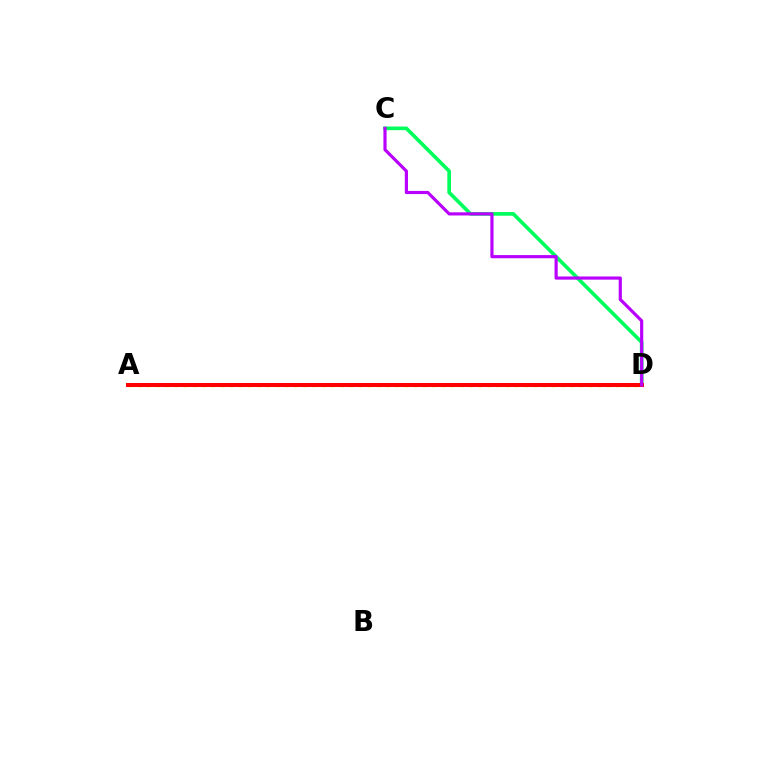{('C', 'D'): [{'color': '#00ff5c', 'line_style': 'solid', 'thickness': 2.63}, {'color': '#b900ff', 'line_style': 'solid', 'thickness': 2.28}], ('A', 'D'): [{'color': '#0074ff', 'line_style': 'dotted', 'thickness': 2.08}, {'color': '#d1ff00', 'line_style': 'dotted', 'thickness': 2.5}, {'color': '#ff0000', 'line_style': 'solid', 'thickness': 2.9}]}